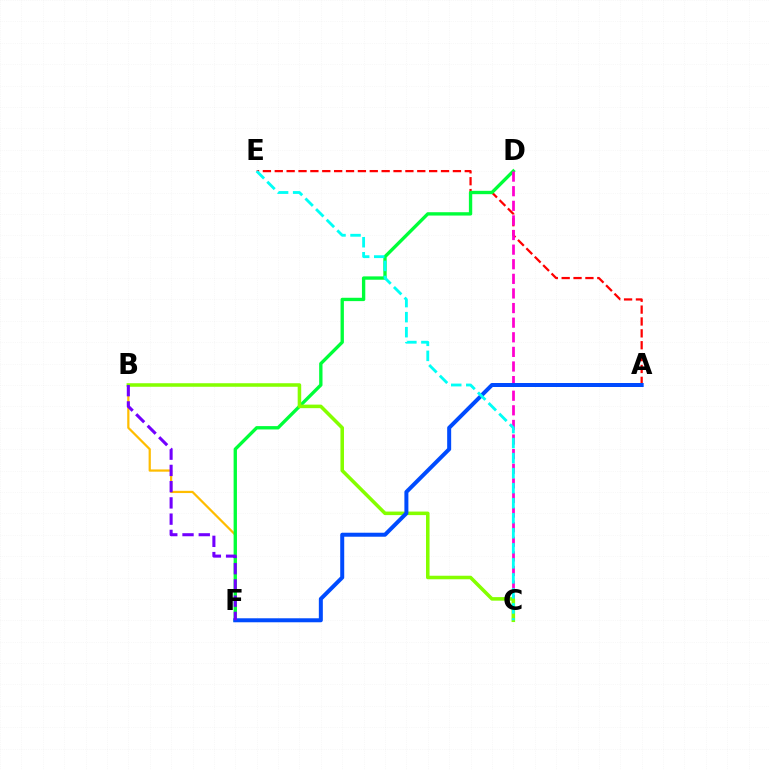{('B', 'F'): [{'color': '#ffbd00', 'line_style': 'solid', 'thickness': 1.61}, {'color': '#7200ff', 'line_style': 'dashed', 'thickness': 2.21}], ('A', 'E'): [{'color': '#ff0000', 'line_style': 'dashed', 'thickness': 1.61}], ('D', 'F'): [{'color': '#00ff39', 'line_style': 'solid', 'thickness': 2.41}], ('C', 'D'): [{'color': '#ff00cf', 'line_style': 'dashed', 'thickness': 1.98}], ('B', 'C'): [{'color': '#84ff00', 'line_style': 'solid', 'thickness': 2.55}], ('A', 'F'): [{'color': '#004bff', 'line_style': 'solid', 'thickness': 2.88}], ('C', 'E'): [{'color': '#00fff6', 'line_style': 'dashed', 'thickness': 2.04}]}